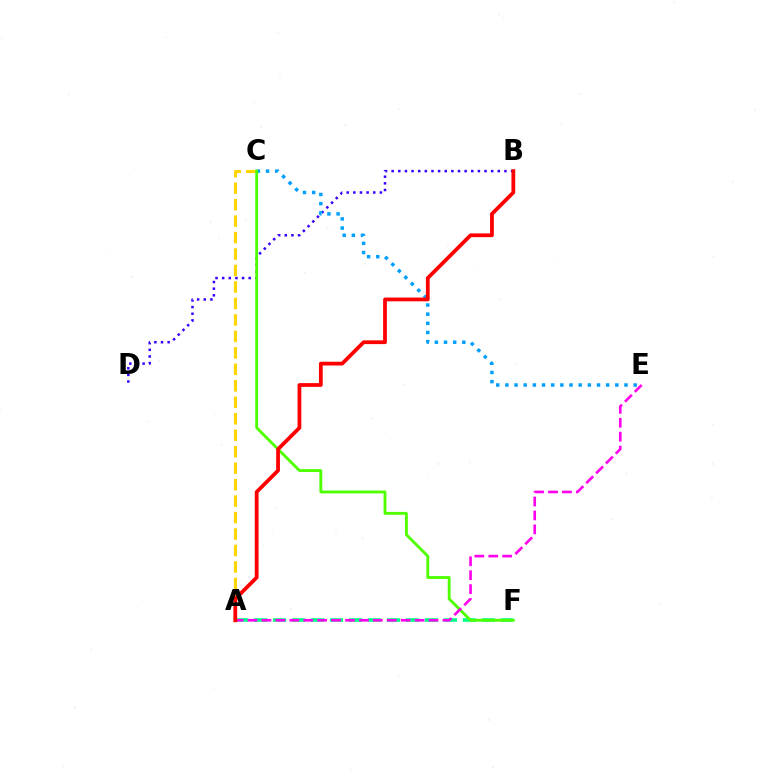{('B', 'D'): [{'color': '#3700ff', 'line_style': 'dotted', 'thickness': 1.8}], ('A', 'F'): [{'color': '#00ff86', 'line_style': 'dashed', 'thickness': 2.58}], ('C', 'E'): [{'color': '#009eff', 'line_style': 'dotted', 'thickness': 2.49}], ('A', 'C'): [{'color': '#ffd500', 'line_style': 'dashed', 'thickness': 2.24}], ('C', 'F'): [{'color': '#4fff00', 'line_style': 'solid', 'thickness': 2.06}], ('A', 'E'): [{'color': '#ff00ed', 'line_style': 'dashed', 'thickness': 1.89}], ('A', 'B'): [{'color': '#ff0000', 'line_style': 'solid', 'thickness': 2.71}]}